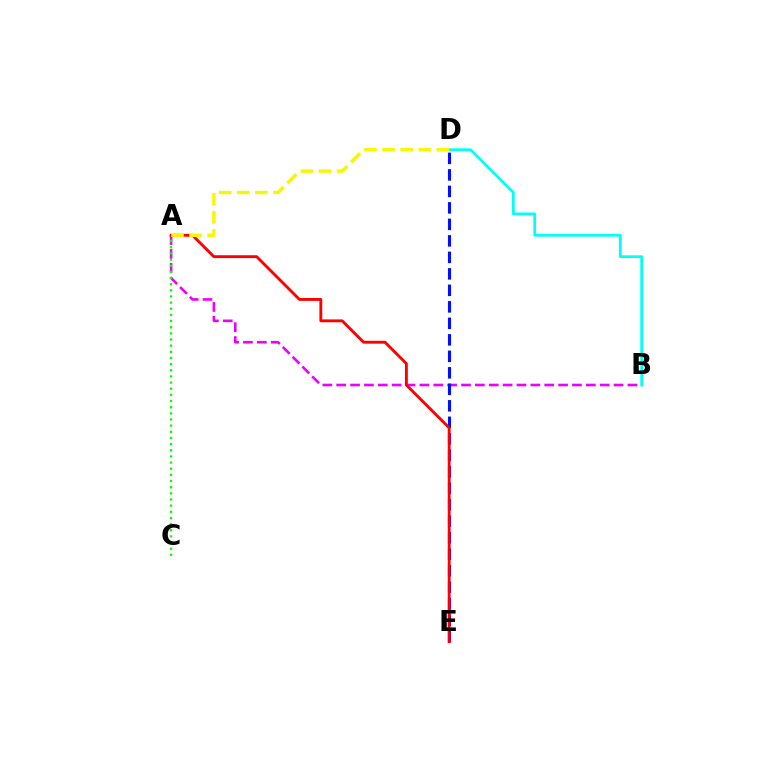{('A', 'B'): [{'color': '#ee00ff', 'line_style': 'dashed', 'thickness': 1.88}], ('D', 'E'): [{'color': '#0010ff', 'line_style': 'dashed', 'thickness': 2.24}], ('B', 'D'): [{'color': '#00fff6', 'line_style': 'solid', 'thickness': 1.98}], ('A', 'C'): [{'color': '#08ff00', 'line_style': 'dotted', 'thickness': 1.67}], ('A', 'E'): [{'color': '#ff0000', 'line_style': 'solid', 'thickness': 2.07}], ('A', 'D'): [{'color': '#fcf500', 'line_style': 'dashed', 'thickness': 2.46}]}